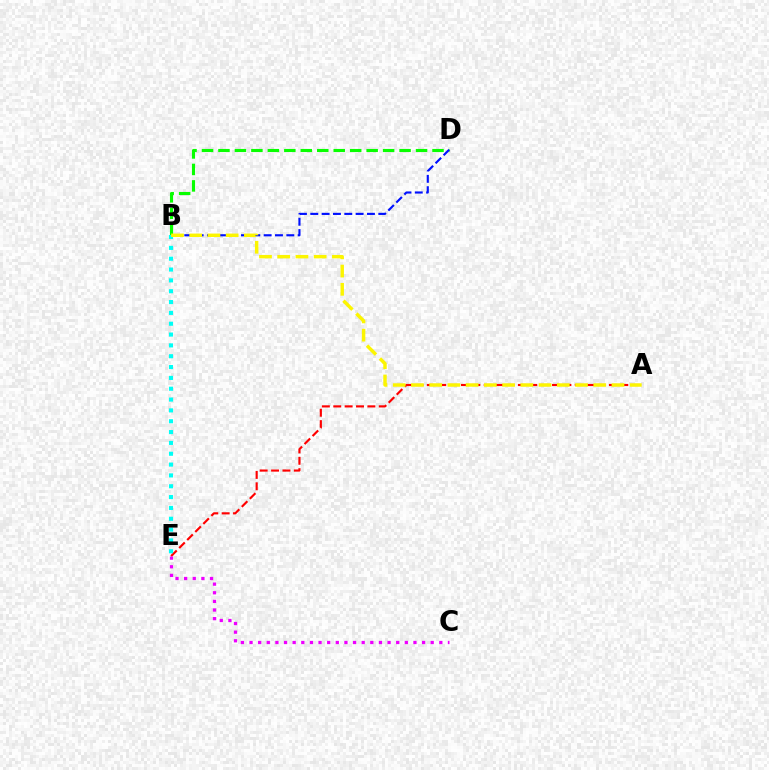{('A', 'E'): [{'color': '#ff0000', 'line_style': 'dashed', 'thickness': 1.55}], ('B', 'D'): [{'color': '#08ff00', 'line_style': 'dashed', 'thickness': 2.24}, {'color': '#0010ff', 'line_style': 'dashed', 'thickness': 1.54}], ('B', 'E'): [{'color': '#00fff6', 'line_style': 'dotted', 'thickness': 2.94}], ('A', 'B'): [{'color': '#fcf500', 'line_style': 'dashed', 'thickness': 2.48}], ('C', 'E'): [{'color': '#ee00ff', 'line_style': 'dotted', 'thickness': 2.34}]}